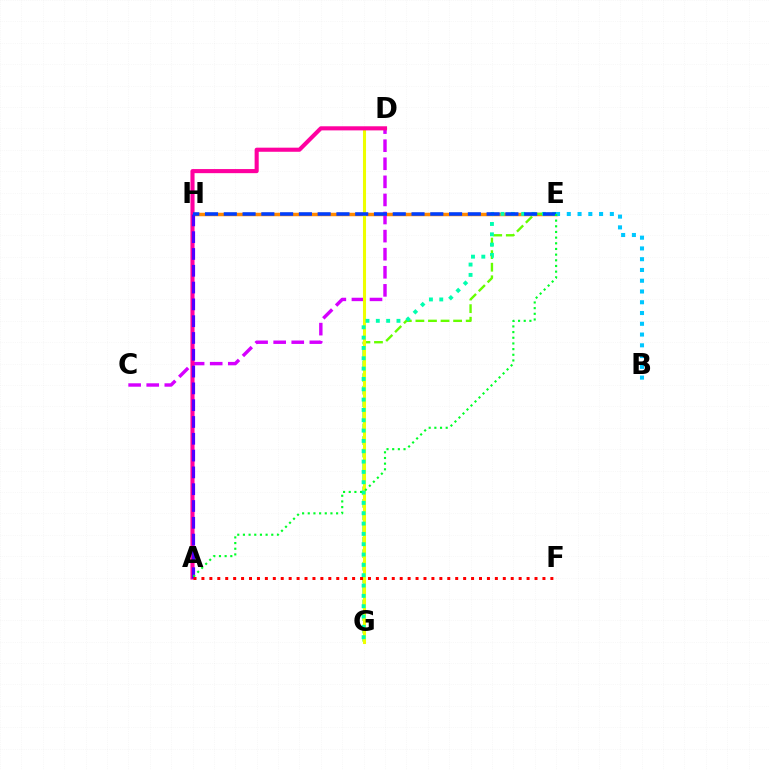{('E', 'H'): [{'color': '#ff8800', 'line_style': 'solid', 'thickness': 2.51}, {'color': '#003fff', 'line_style': 'dashed', 'thickness': 2.55}], ('C', 'D'): [{'color': '#d600ff', 'line_style': 'dashed', 'thickness': 2.46}], ('E', 'G'): [{'color': '#66ff00', 'line_style': 'dashed', 'thickness': 1.71}, {'color': '#00ffaf', 'line_style': 'dotted', 'thickness': 2.81}], ('D', 'G'): [{'color': '#eeff00', 'line_style': 'solid', 'thickness': 2.2}], ('A', 'D'): [{'color': '#ff00a0', 'line_style': 'solid', 'thickness': 2.95}], ('A', 'H'): [{'color': '#4f00ff', 'line_style': 'dashed', 'thickness': 2.28}], ('B', 'E'): [{'color': '#00c7ff', 'line_style': 'dotted', 'thickness': 2.92}], ('A', 'F'): [{'color': '#ff0000', 'line_style': 'dotted', 'thickness': 2.15}], ('A', 'E'): [{'color': '#00ff27', 'line_style': 'dotted', 'thickness': 1.54}]}